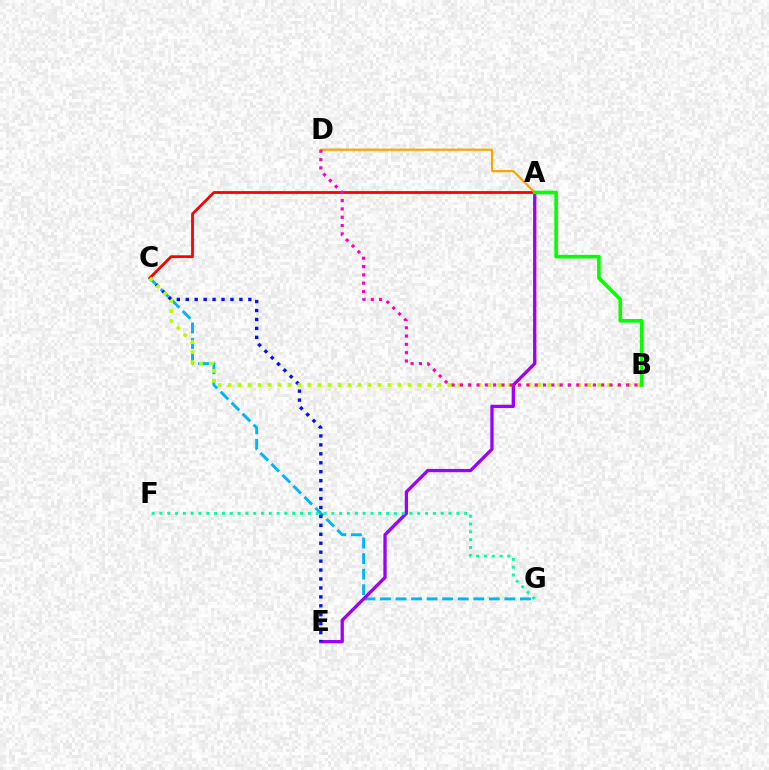{('C', 'G'): [{'color': '#00b5ff', 'line_style': 'dashed', 'thickness': 2.11}], ('A', 'E'): [{'color': '#9b00ff', 'line_style': 'solid', 'thickness': 2.37}], ('A', 'C'): [{'color': '#ff0000', 'line_style': 'solid', 'thickness': 2.01}], ('C', 'E'): [{'color': '#0010ff', 'line_style': 'dotted', 'thickness': 2.43}], ('F', 'G'): [{'color': '#00ff9d', 'line_style': 'dotted', 'thickness': 2.12}], ('B', 'C'): [{'color': '#b3ff00', 'line_style': 'dotted', 'thickness': 2.71}], ('A', 'D'): [{'color': '#ffa500', 'line_style': 'solid', 'thickness': 1.58}], ('A', 'B'): [{'color': '#08ff00', 'line_style': 'solid', 'thickness': 2.62}], ('B', 'D'): [{'color': '#ff00bd', 'line_style': 'dotted', 'thickness': 2.26}]}